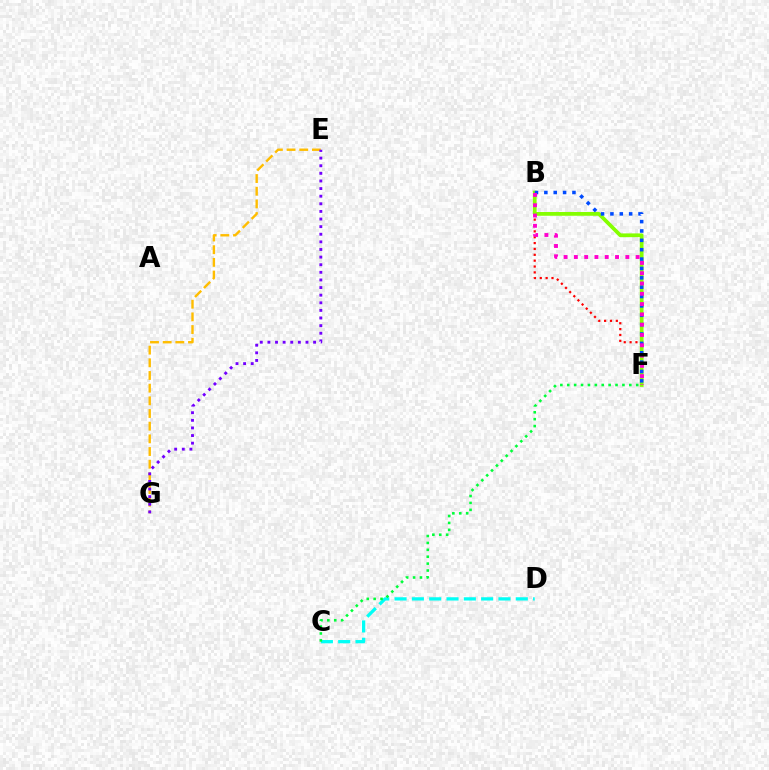{('E', 'G'): [{'color': '#ffbd00', 'line_style': 'dashed', 'thickness': 1.72}, {'color': '#7200ff', 'line_style': 'dotted', 'thickness': 2.07}], ('B', 'F'): [{'color': '#ff0000', 'line_style': 'dotted', 'thickness': 1.59}, {'color': '#84ff00', 'line_style': 'solid', 'thickness': 2.7}, {'color': '#004bff', 'line_style': 'dotted', 'thickness': 2.54}, {'color': '#ff00cf', 'line_style': 'dotted', 'thickness': 2.8}], ('C', 'D'): [{'color': '#00fff6', 'line_style': 'dashed', 'thickness': 2.35}], ('C', 'F'): [{'color': '#00ff39', 'line_style': 'dotted', 'thickness': 1.87}]}